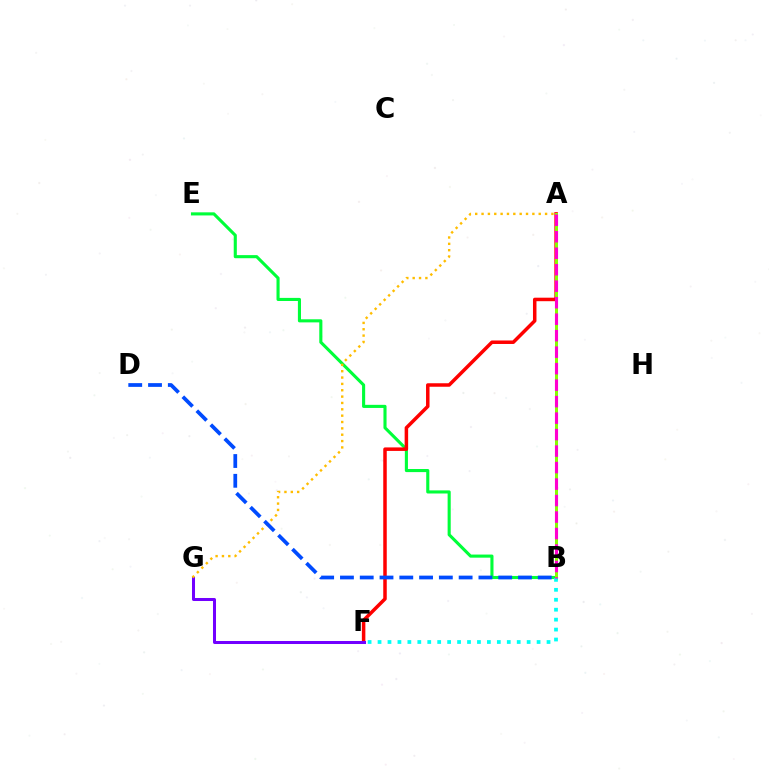{('B', 'E'): [{'color': '#00ff39', 'line_style': 'solid', 'thickness': 2.23}], ('A', 'F'): [{'color': '#ff0000', 'line_style': 'solid', 'thickness': 2.52}], ('F', 'G'): [{'color': '#7200ff', 'line_style': 'solid', 'thickness': 2.17}], ('A', 'B'): [{'color': '#84ff00', 'line_style': 'solid', 'thickness': 2.16}, {'color': '#ff00cf', 'line_style': 'dashed', 'thickness': 2.24}], ('B', 'F'): [{'color': '#00fff6', 'line_style': 'dotted', 'thickness': 2.7}], ('A', 'G'): [{'color': '#ffbd00', 'line_style': 'dotted', 'thickness': 1.73}], ('B', 'D'): [{'color': '#004bff', 'line_style': 'dashed', 'thickness': 2.69}]}